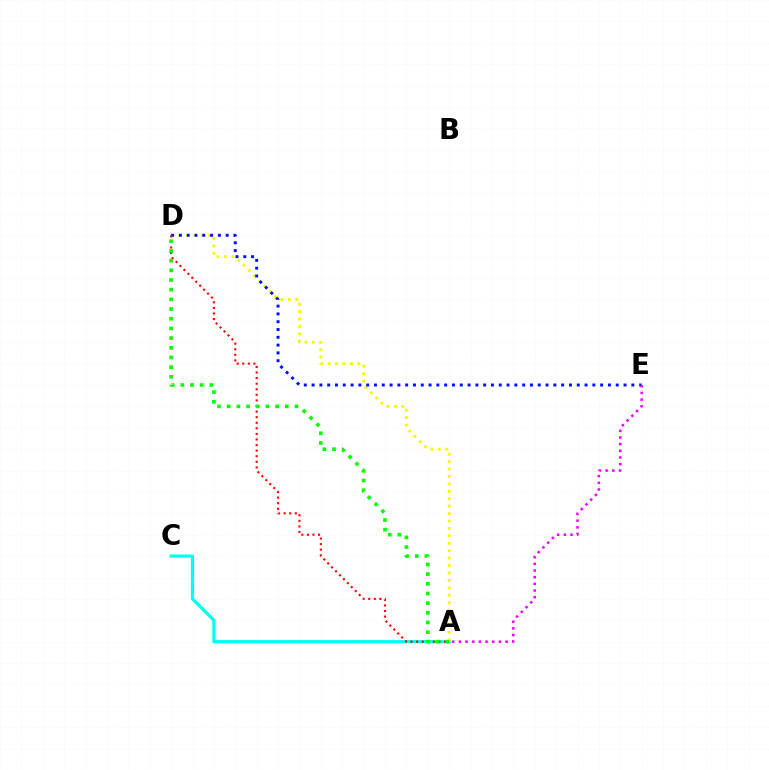{('A', 'C'): [{'color': '#00fff6', 'line_style': 'solid', 'thickness': 2.3}], ('A', 'D'): [{'color': '#fcf500', 'line_style': 'dotted', 'thickness': 2.02}, {'color': '#ff0000', 'line_style': 'dotted', 'thickness': 1.52}, {'color': '#08ff00', 'line_style': 'dotted', 'thickness': 2.63}], ('D', 'E'): [{'color': '#0010ff', 'line_style': 'dotted', 'thickness': 2.12}], ('A', 'E'): [{'color': '#ee00ff', 'line_style': 'dotted', 'thickness': 1.81}]}